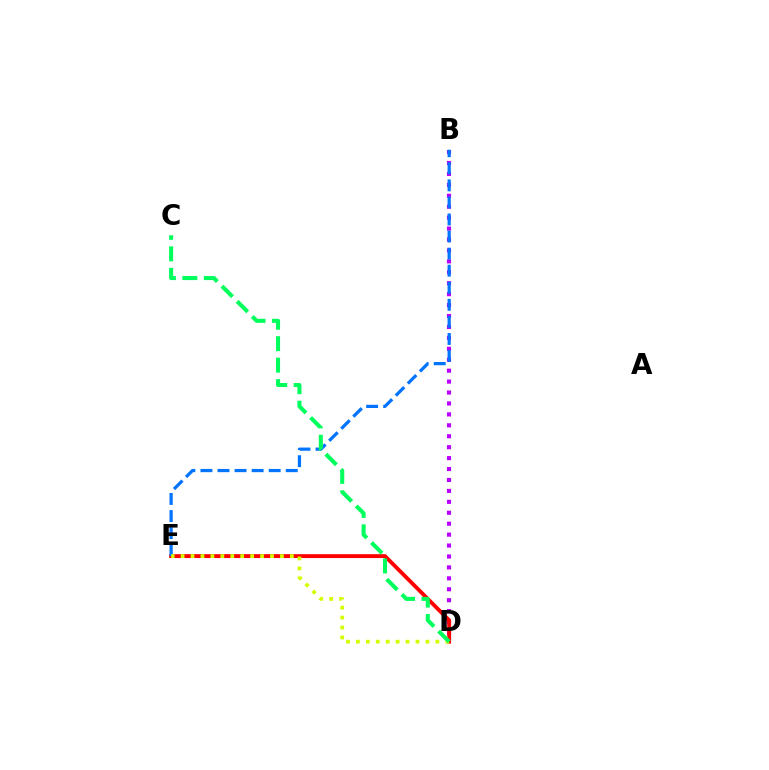{('B', 'D'): [{'color': '#b900ff', 'line_style': 'dotted', 'thickness': 2.97}], ('D', 'E'): [{'color': '#ff0000', 'line_style': 'solid', 'thickness': 2.79}, {'color': '#d1ff00', 'line_style': 'dotted', 'thickness': 2.7}], ('B', 'E'): [{'color': '#0074ff', 'line_style': 'dashed', 'thickness': 2.32}], ('C', 'D'): [{'color': '#00ff5c', 'line_style': 'dashed', 'thickness': 2.92}]}